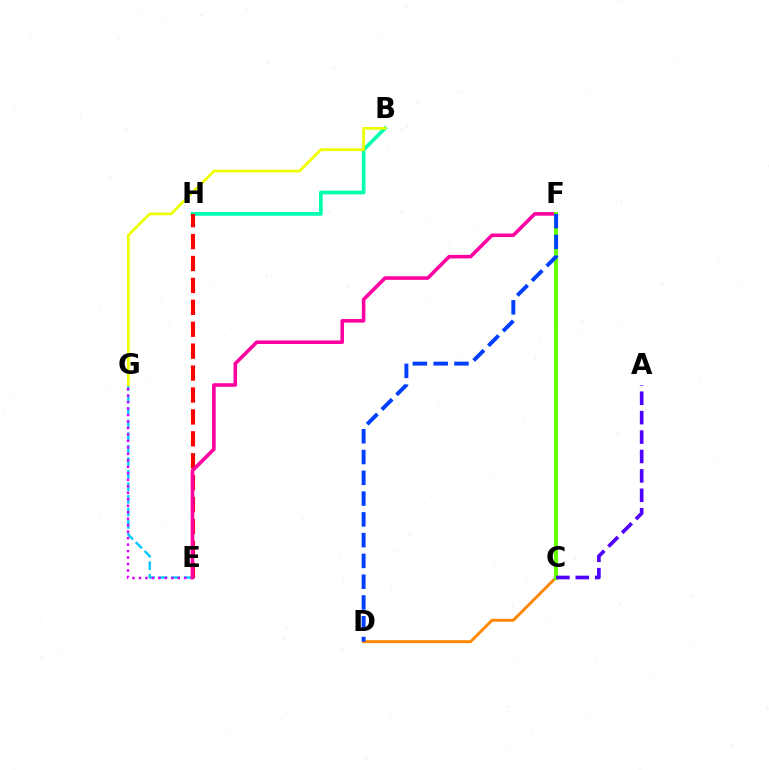{('E', 'G'): [{'color': '#00c7ff', 'line_style': 'dashed', 'thickness': 1.7}, {'color': '#d600ff', 'line_style': 'dotted', 'thickness': 1.76}], ('C', 'D'): [{'color': '#ff8800', 'line_style': 'solid', 'thickness': 2.12}], ('B', 'H'): [{'color': '#00ffaf', 'line_style': 'solid', 'thickness': 2.67}], ('B', 'G'): [{'color': '#eeff00', 'line_style': 'solid', 'thickness': 1.96}], ('C', 'F'): [{'color': '#00ff27', 'line_style': 'solid', 'thickness': 1.99}, {'color': '#66ff00', 'line_style': 'solid', 'thickness': 2.97}], ('E', 'H'): [{'color': '#ff0000', 'line_style': 'dashed', 'thickness': 2.98}], ('E', 'F'): [{'color': '#ff00a0', 'line_style': 'solid', 'thickness': 2.56}], ('A', 'C'): [{'color': '#4f00ff', 'line_style': 'dashed', 'thickness': 2.64}], ('D', 'F'): [{'color': '#003fff', 'line_style': 'dashed', 'thickness': 2.82}]}